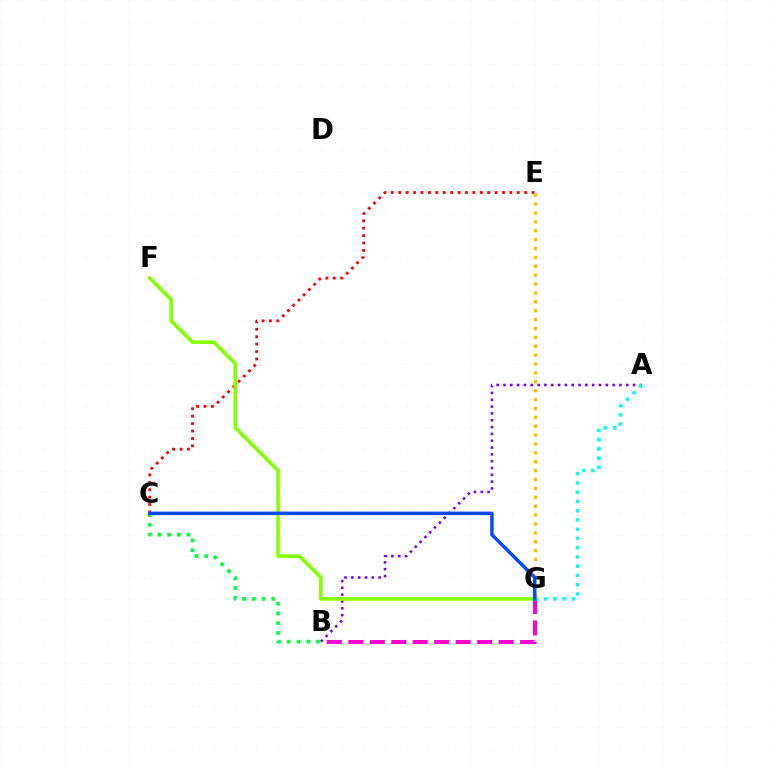{('A', 'B'): [{'color': '#7200ff', 'line_style': 'dotted', 'thickness': 1.85}], ('B', 'C'): [{'color': '#00ff39', 'line_style': 'dotted', 'thickness': 2.64}], ('E', 'G'): [{'color': '#ffbd00', 'line_style': 'dotted', 'thickness': 2.41}], ('B', 'G'): [{'color': '#ff00cf', 'line_style': 'dashed', 'thickness': 2.92}], ('A', 'G'): [{'color': '#00fff6', 'line_style': 'dotted', 'thickness': 2.51}], ('C', 'E'): [{'color': '#ff0000', 'line_style': 'dotted', 'thickness': 2.01}], ('F', 'G'): [{'color': '#84ff00', 'line_style': 'solid', 'thickness': 2.59}], ('C', 'G'): [{'color': '#004bff', 'line_style': 'solid', 'thickness': 2.49}]}